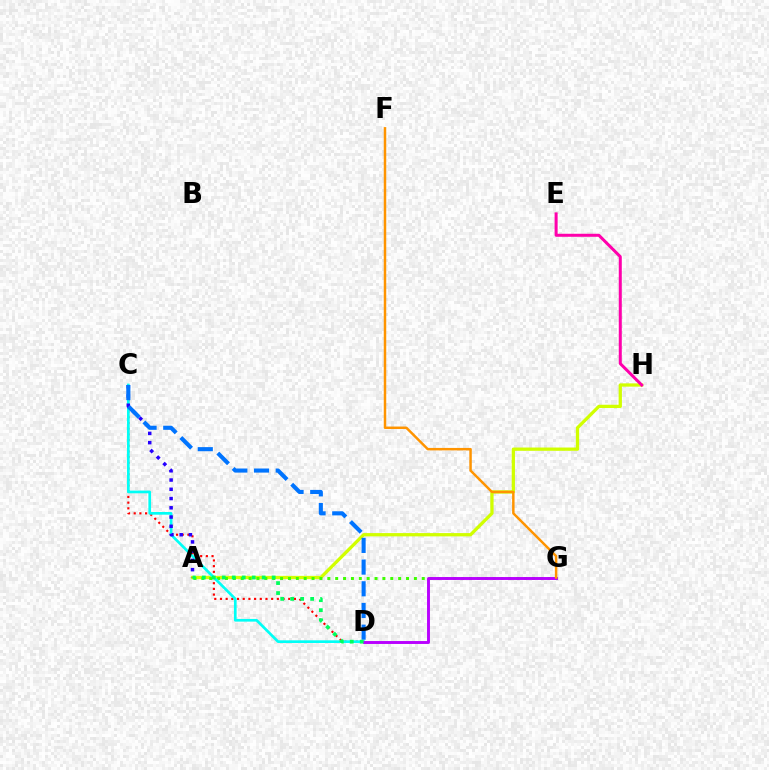{('A', 'H'): [{'color': '#d1ff00', 'line_style': 'solid', 'thickness': 2.36}], ('A', 'G'): [{'color': '#3dff00', 'line_style': 'dotted', 'thickness': 2.14}], ('E', 'H'): [{'color': '#ff00ac', 'line_style': 'solid', 'thickness': 2.17}], ('C', 'D'): [{'color': '#ff0000', 'line_style': 'dotted', 'thickness': 1.55}, {'color': '#00fff6', 'line_style': 'solid', 'thickness': 1.93}, {'color': '#0074ff', 'line_style': 'dashed', 'thickness': 2.95}], ('A', 'C'): [{'color': '#2500ff', 'line_style': 'dotted', 'thickness': 2.51}], ('D', 'G'): [{'color': '#b900ff', 'line_style': 'solid', 'thickness': 2.1}], ('F', 'G'): [{'color': '#ff9400', 'line_style': 'solid', 'thickness': 1.78}], ('A', 'D'): [{'color': '#00ff5c', 'line_style': 'dotted', 'thickness': 2.71}]}